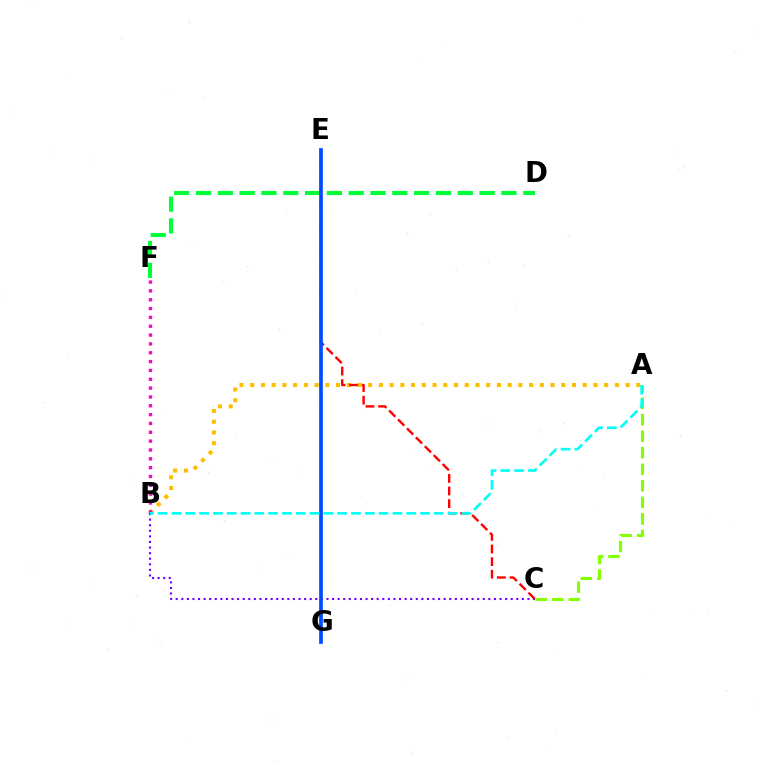{('A', 'B'): [{'color': '#ffbd00', 'line_style': 'dotted', 'thickness': 2.91}, {'color': '#00fff6', 'line_style': 'dashed', 'thickness': 1.88}], ('B', 'F'): [{'color': '#ff00cf', 'line_style': 'dotted', 'thickness': 2.4}], ('D', 'F'): [{'color': '#00ff39', 'line_style': 'dashed', 'thickness': 2.96}], ('B', 'C'): [{'color': '#7200ff', 'line_style': 'dotted', 'thickness': 1.52}], ('C', 'E'): [{'color': '#ff0000', 'line_style': 'dashed', 'thickness': 1.71}], ('E', 'G'): [{'color': '#004bff', 'line_style': 'solid', 'thickness': 2.67}], ('A', 'C'): [{'color': '#84ff00', 'line_style': 'dashed', 'thickness': 2.25}]}